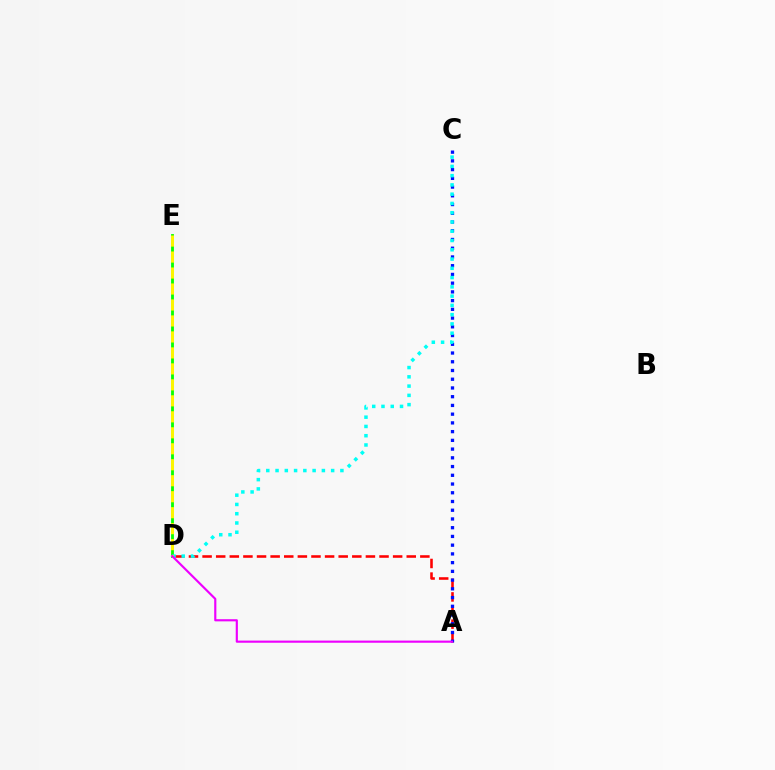{('A', 'D'): [{'color': '#ff0000', 'line_style': 'dashed', 'thickness': 1.85}, {'color': '#ee00ff', 'line_style': 'solid', 'thickness': 1.55}], ('D', 'E'): [{'color': '#08ff00', 'line_style': 'solid', 'thickness': 2.02}, {'color': '#fcf500', 'line_style': 'dashed', 'thickness': 2.17}], ('A', 'C'): [{'color': '#0010ff', 'line_style': 'dotted', 'thickness': 2.37}], ('C', 'D'): [{'color': '#00fff6', 'line_style': 'dotted', 'thickness': 2.52}]}